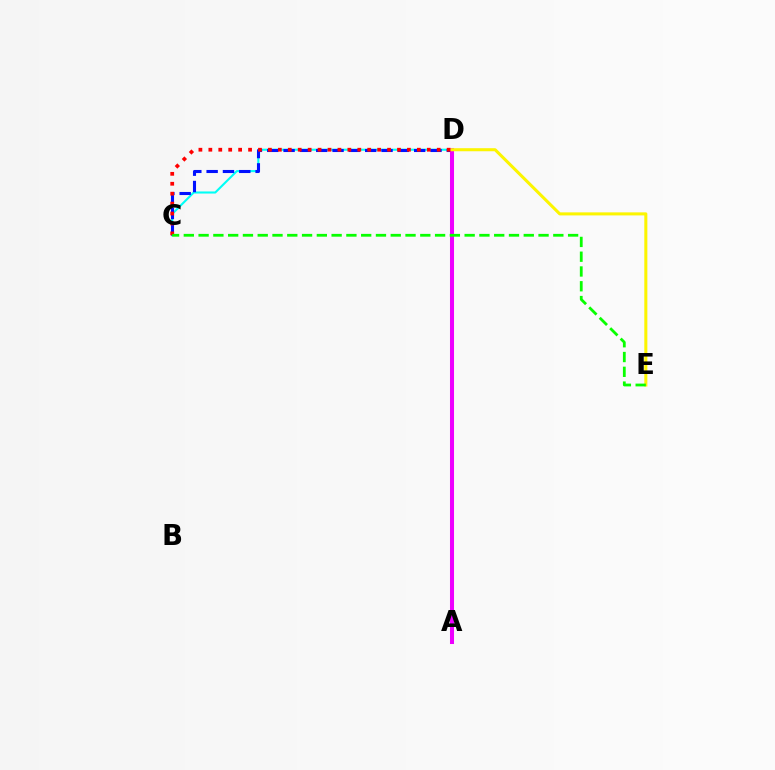{('C', 'D'): [{'color': '#00fff6', 'line_style': 'solid', 'thickness': 1.51}, {'color': '#0010ff', 'line_style': 'dashed', 'thickness': 2.22}, {'color': '#ff0000', 'line_style': 'dotted', 'thickness': 2.7}], ('A', 'D'): [{'color': '#ee00ff', 'line_style': 'solid', 'thickness': 2.91}], ('D', 'E'): [{'color': '#fcf500', 'line_style': 'solid', 'thickness': 2.2}], ('C', 'E'): [{'color': '#08ff00', 'line_style': 'dashed', 'thickness': 2.01}]}